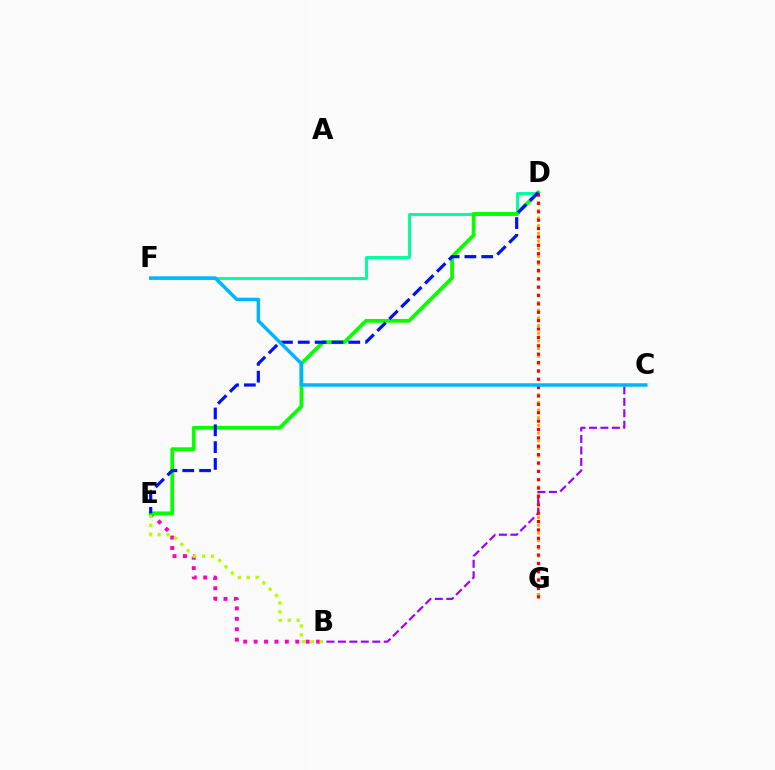{('D', 'G'): [{'color': '#ffa500', 'line_style': 'dotted', 'thickness': 2.09}, {'color': '#ff0000', 'line_style': 'dotted', 'thickness': 2.27}], ('B', 'E'): [{'color': '#ff00bd', 'line_style': 'dotted', 'thickness': 2.83}, {'color': '#b3ff00', 'line_style': 'dotted', 'thickness': 2.42}], ('D', 'F'): [{'color': '#00ff9d', 'line_style': 'solid', 'thickness': 2.12}], ('B', 'C'): [{'color': '#9b00ff', 'line_style': 'dashed', 'thickness': 1.56}], ('D', 'E'): [{'color': '#08ff00', 'line_style': 'solid', 'thickness': 2.7}, {'color': '#0010ff', 'line_style': 'dashed', 'thickness': 2.29}], ('C', 'F'): [{'color': '#00b5ff', 'line_style': 'solid', 'thickness': 2.5}]}